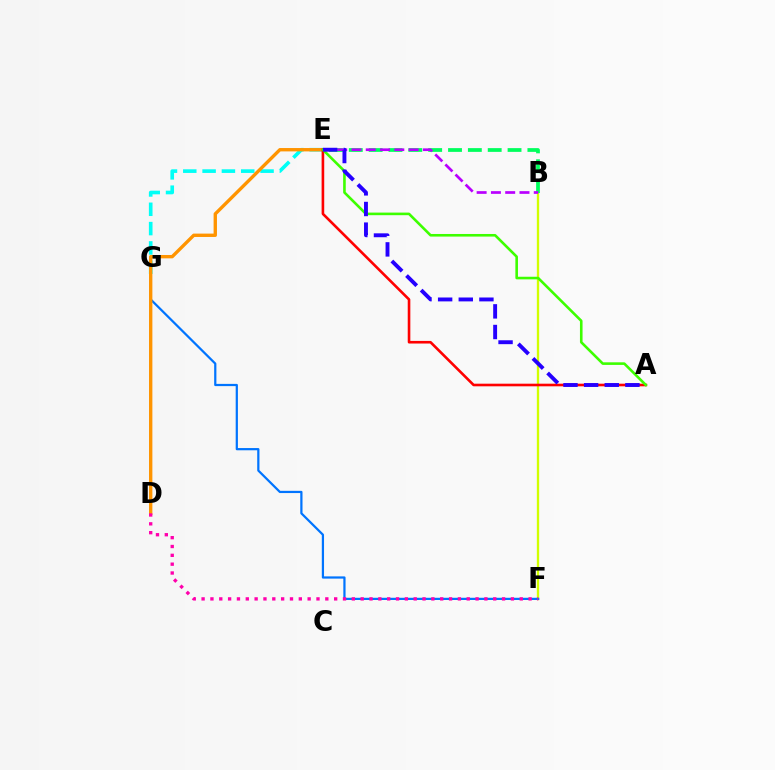{('E', 'G'): [{'color': '#00fff6', 'line_style': 'dashed', 'thickness': 2.62}], ('B', 'F'): [{'color': '#d1ff00', 'line_style': 'solid', 'thickness': 1.69}], ('F', 'G'): [{'color': '#0074ff', 'line_style': 'solid', 'thickness': 1.6}], ('D', 'E'): [{'color': '#ff9400', 'line_style': 'solid', 'thickness': 2.42}], ('D', 'F'): [{'color': '#ff00ac', 'line_style': 'dotted', 'thickness': 2.4}], ('B', 'E'): [{'color': '#00ff5c', 'line_style': 'dashed', 'thickness': 2.7}, {'color': '#b900ff', 'line_style': 'dashed', 'thickness': 1.94}], ('A', 'E'): [{'color': '#ff0000', 'line_style': 'solid', 'thickness': 1.88}, {'color': '#3dff00', 'line_style': 'solid', 'thickness': 1.87}, {'color': '#2500ff', 'line_style': 'dashed', 'thickness': 2.8}]}